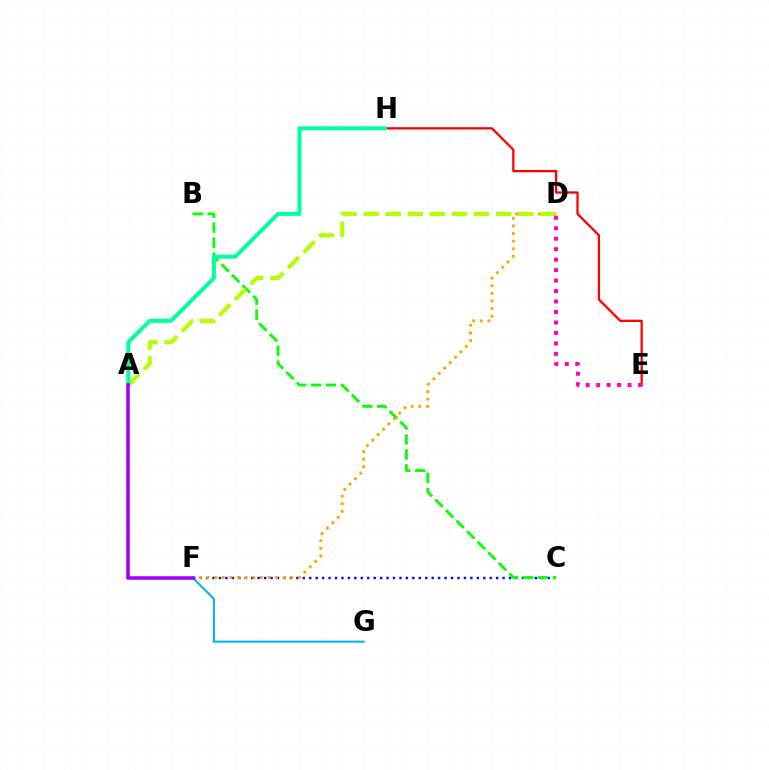{('E', 'H'): [{'color': '#ff0000', 'line_style': 'solid', 'thickness': 1.64}], ('C', 'F'): [{'color': '#0010ff', 'line_style': 'dotted', 'thickness': 1.75}], ('B', 'C'): [{'color': '#08ff00', 'line_style': 'dashed', 'thickness': 2.03}], ('D', 'F'): [{'color': '#ffa500', 'line_style': 'dotted', 'thickness': 2.07}], ('A', 'D'): [{'color': '#b3ff00', 'line_style': 'dashed', 'thickness': 3.0}], ('F', 'G'): [{'color': '#00b5ff', 'line_style': 'solid', 'thickness': 1.51}], ('A', 'H'): [{'color': '#00ff9d', 'line_style': 'solid', 'thickness': 2.88}], ('A', 'F'): [{'color': '#9b00ff', 'line_style': 'solid', 'thickness': 2.54}], ('D', 'E'): [{'color': '#ff00bd', 'line_style': 'dotted', 'thickness': 2.84}]}